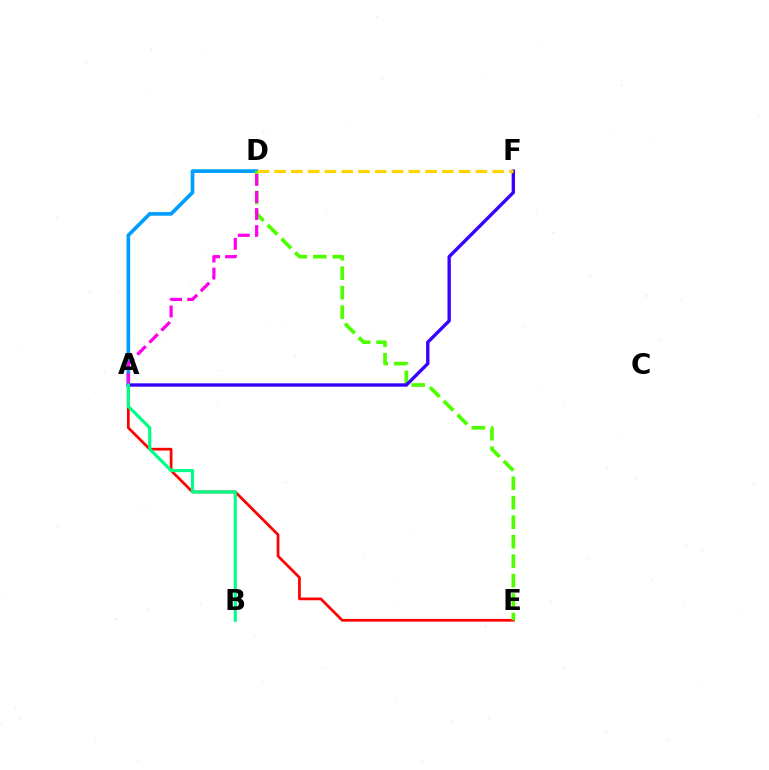{('A', 'E'): [{'color': '#ff0000', 'line_style': 'solid', 'thickness': 1.96}], ('A', 'D'): [{'color': '#009eff', 'line_style': 'solid', 'thickness': 2.64}, {'color': '#ff00ed', 'line_style': 'dashed', 'thickness': 2.32}], ('D', 'E'): [{'color': '#4fff00', 'line_style': 'dashed', 'thickness': 2.65}], ('A', 'F'): [{'color': '#3700ff', 'line_style': 'solid', 'thickness': 2.42}], ('D', 'F'): [{'color': '#ffd500', 'line_style': 'dashed', 'thickness': 2.28}], ('A', 'B'): [{'color': '#00ff86', 'line_style': 'solid', 'thickness': 2.28}]}